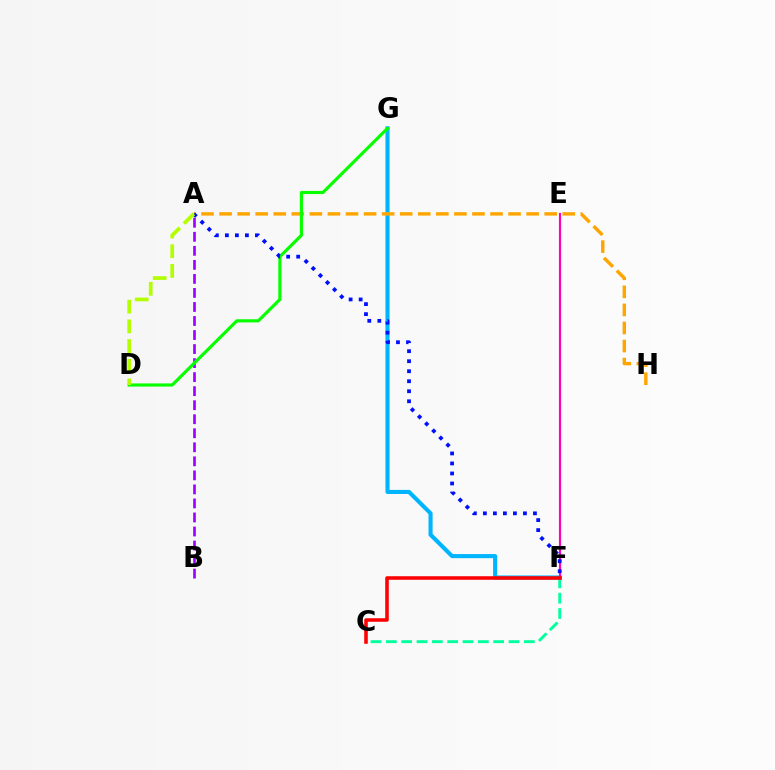{('F', 'G'): [{'color': '#00b5ff', 'line_style': 'solid', 'thickness': 2.95}], ('A', 'H'): [{'color': '#ffa500', 'line_style': 'dashed', 'thickness': 2.45}], ('A', 'B'): [{'color': '#9b00ff', 'line_style': 'dashed', 'thickness': 1.91}], ('E', 'F'): [{'color': '#ff00bd', 'line_style': 'solid', 'thickness': 1.55}], ('D', 'G'): [{'color': '#08ff00', 'line_style': 'solid', 'thickness': 2.27}], ('C', 'F'): [{'color': '#00ff9d', 'line_style': 'dashed', 'thickness': 2.08}, {'color': '#ff0000', 'line_style': 'solid', 'thickness': 2.56}], ('A', 'F'): [{'color': '#0010ff', 'line_style': 'dotted', 'thickness': 2.72}], ('A', 'D'): [{'color': '#b3ff00', 'line_style': 'dashed', 'thickness': 2.68}]}